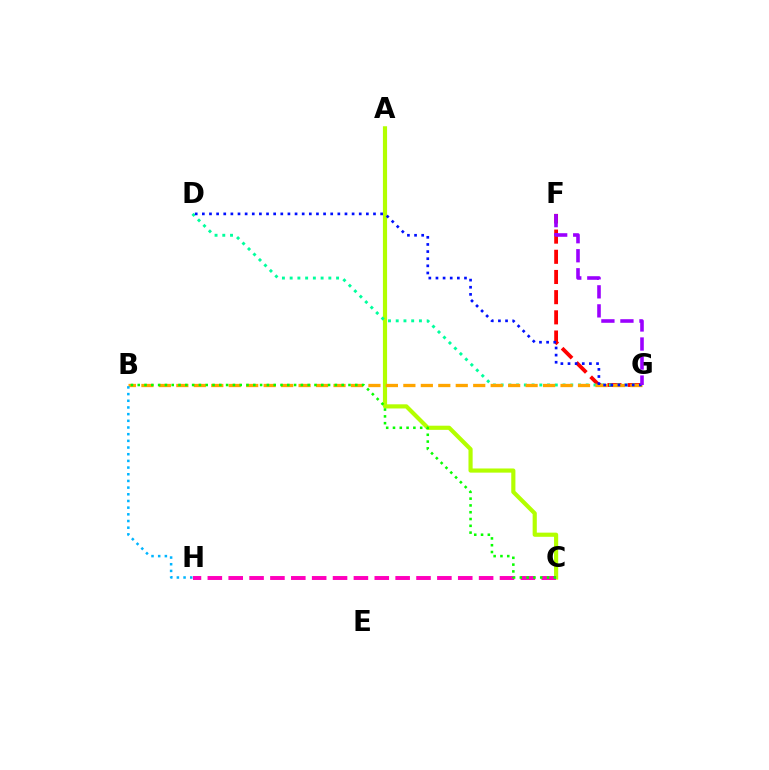{('A', 'C'): [{'color': '#b3ff00', 'line_style': 'solid', 'thickness': 2.99}], ('C', 'H'): [{'color': '#ff00bd', 'line_style': 'dashed', 'thickness': 2.83}], ('F', 'G'): [{'color': '#ff0000', 'line_style': 'dashed', 'thickness': 2.74}, {'color': '#9b00ff', 'line_style': 'dashed', 'thickness': 2.59}], ('D', 'G'): [{'color': '#00ff9d', 'line_style': 'dotted', 'thickness': 2.1}, {'color': '#0010ff', 'line_style': 'dotted', 'thickness': 1.94}], ('B', 'G'): [{'color': '#ffa500', 'line_style': 'dashed', 'thickness': 2.37}], ('B', 'C'): [{'color': '#08ff00', 'line_style': 'dotted', 'thickness': 1.85}], ('B', 'H'): [{'color': '#00b5ff', 'line_style': 'dotted', 'thickness': 1.81}]}